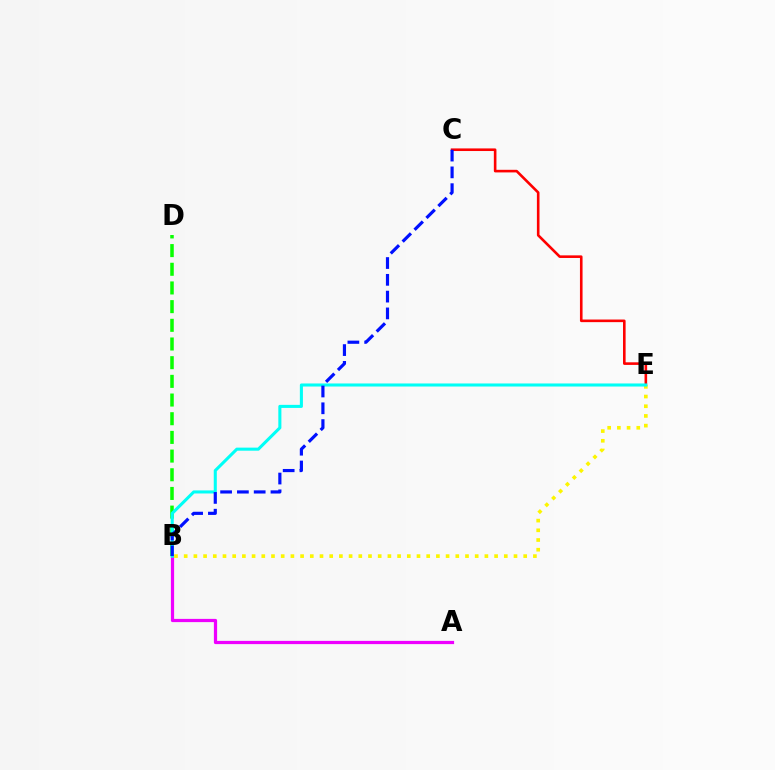{('A', 'B'): [{'color': '#ee00ff', 'line_style': 'solid', 'thickness': 2.32}], ('C', 'E'): [{'color': '#ff0000', 'line_style': 'solid', 'thickness': 1.88}], ('B', 'E'): [{'color': '#fcf500', 'line_style': 'dotted', 'thickness': 2.64}, {'color': '#00fff6', 'line_style': 'solid', 'thickness': 2.21}], ('B', 'D'): [{'color': '#08ff00', 'line_style': 'dashed', 'thickness': 2.54}], ('B', 'C'): [{'color': '#0010ff', 'line_style': 'dashed', 'thickness': 2.28}]}